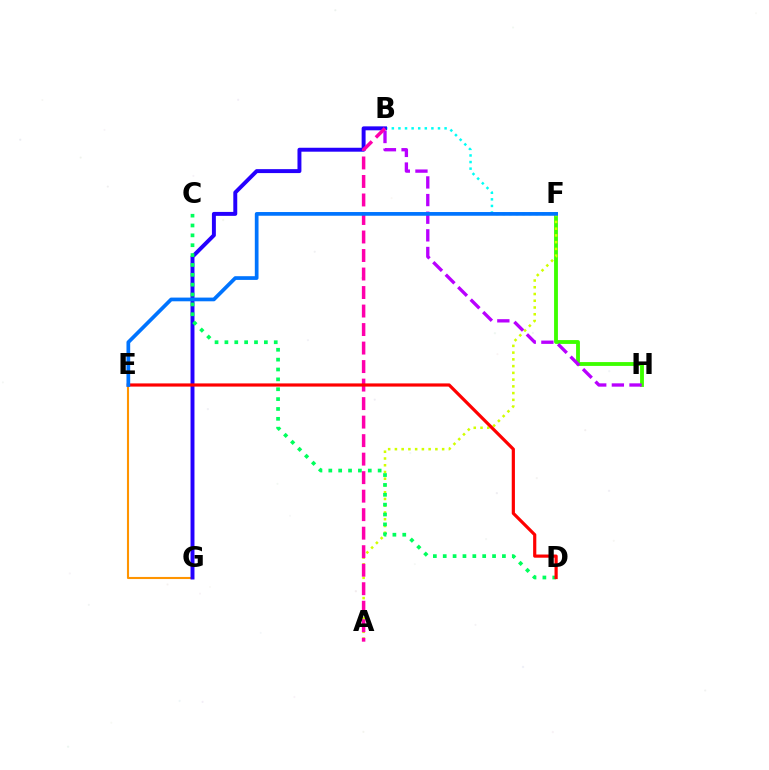{('F', 'H'): [{'color': '#3dff00', 'line_style': 'solid', 'thickness': 2.77}], ('E', 'G'): [{'color': '#ff9400', 'line_style': 'solid', 'thickness': 1.52}], ('A', 'F'): [{'color': '#d1ff00', 'line_style': 'dotted', 'thickness': 1.83}], ('B', 'F'): [{'color': '#00fff6', 'line_style': 'dotted', 'thickness': 1.79}], ('B', 'G'): [{'color': '#2500ff', 'line_style': 'solid', 'thickness': 2.84}], ('B', 'H'): [{'color': '#b900ff', 'line_style': 'dashed', 'thickness': 2.4}], ('C', 'D'): [{'color': '#00ff5c', 'line_style': 'dotted', 'thickness': 2.68}], ('A', 'B'): [{'color': '#ff00ac', 'line_style': 'dashed', 'thickness': 2.51}], ('D', 'E'): [{'color': '#ff0000', 'line_style': 'solid', 'thickness': 2.29}], ('E', 'F'): [{'color': '#0074ff', 'line_style': 'solid', 'thickness': 2.67}]}